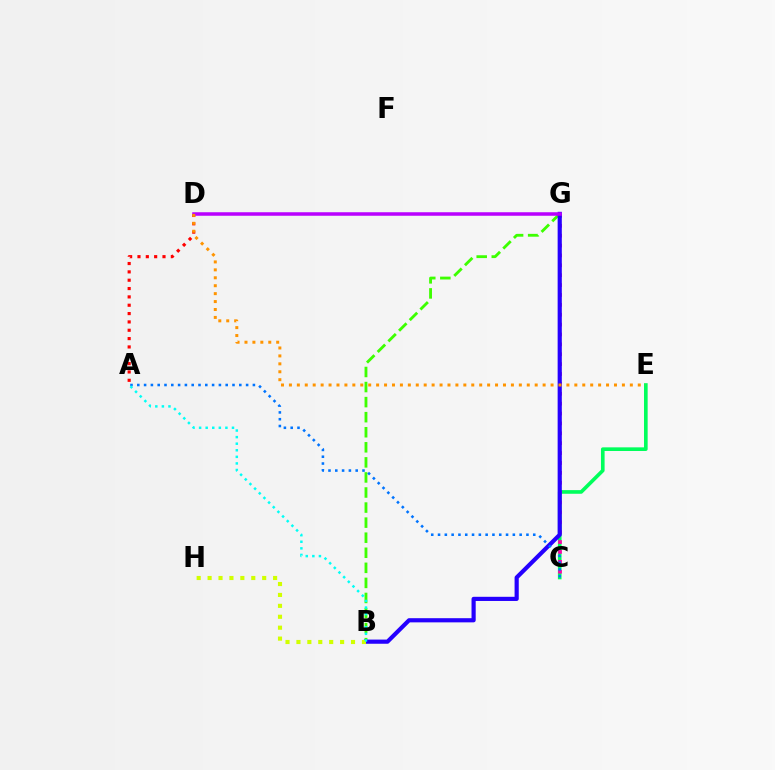{('C', 'E'): [{'color': '#00ff5c', 'line_style': 'solid', 'thickness': 2.62}], ('C', 'G'): [{'color': '#ff00ac', 'line_style': 'dotted', 'thickness': 2.69}], ('B', 'G'): [{'color': '#3dff00', 'line_style': 'dashed', 'thickness': 2.05}, {'color': '#2500ff', 'line_style': 'solid', 'thickness': 3.0}], ('A', 'C'): [{'color': '#0074ff', 'line_style': 'dotted', 'thickness': 1.85}], ('B', 'H'): [{'color': '#d1ff00', 'line_style': 'dotted', 'thickness': 2.97}], ('A', 'B'): [{'color': '#00fff6', 'line_style': 'dotted', 'thickness': 1.79}], ('A', 'D'): [{'color': '#ff0000', 'line_style': 'dotted', 'thickness': 2.27}], ('D', 'G'): [{'color': '#b900ff', 'line_style': 'solid', 'thickness': 2.53}], ('D', 'E'): [{'color': '#ff9400', 'line_style': 'dotted', 'thickness': 2.15}]}